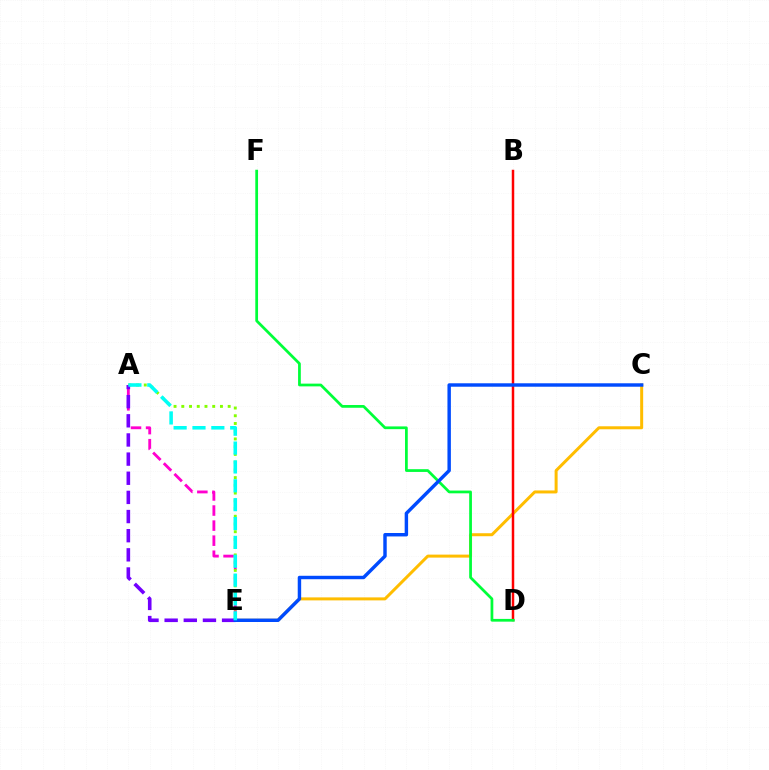{('A', 'E'): [{'color': '#ff00cf', 'line_style': 'dashed', 'thickness': 2.05}, {'color': '#84ff00', 'line_style': 'dotted', 'thickness': 2.1}, {'color': '#7200ff', 'line_style': 'dashed', 'thickness': 2.6}, {'color': '#00fff6', 'line_style': 'dashed', 'thickness': 2.56}], ('C', 'E'): [{'color': '#ffbd00', 'line_style': 'solid', 'thickness': 2.16}, {'color': '#004bff', 'line_style': 'solid', 'thickness': 2.47}], ('B', 'D'): [{'color': '#ff0000', 'line_style': 'solid', 'thickness': 1.79}], ('D', 'F'): [{'color': '#00ff39', 'line_style': 'solid', 'thickness': 1.98}]}